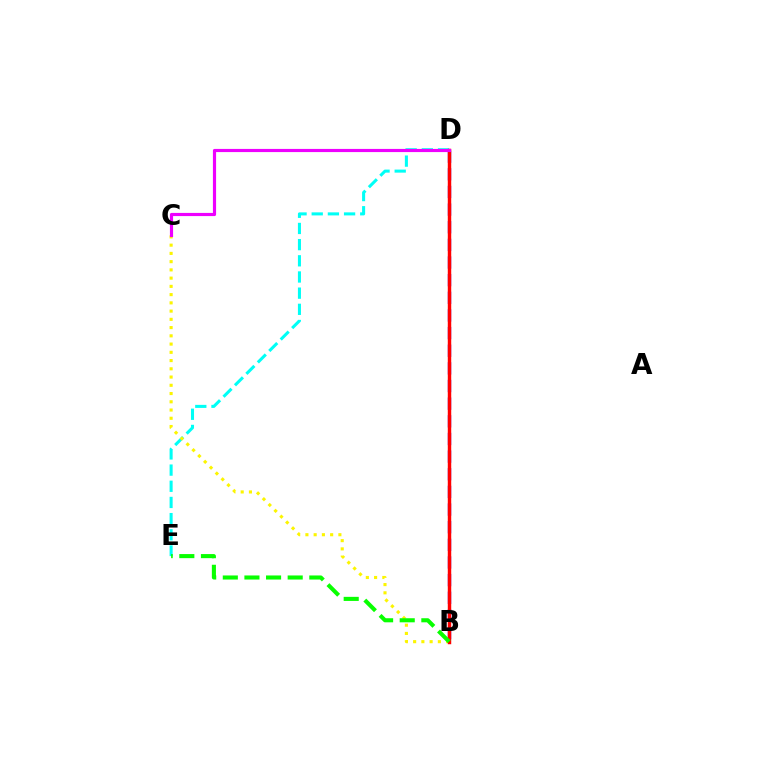{('B', 'D'): [{'color': '#0010ff', 'line_style': 'dashed', 'thickness': 2.4}, {'color': '#ff0000', 'line_style': 'solid', 'thickness': 2.48}], ('D', 'E'): [{'color': '#00fff6', 'line_style': 'dashed', 'thickness': 2.2}], ('B', 'C'): [{'color': '#fcf500', 'line_style': 'dotted', 'thickness': 2.24}], ('C', 'D'): [{'color': '#ee00ff', 'line_style': 'solid', 'thickness': 2.28}], ('B', 'E'): [{'color': '#08ff00', 'line_style': 'dashed', 'thickness': 2.94}]}